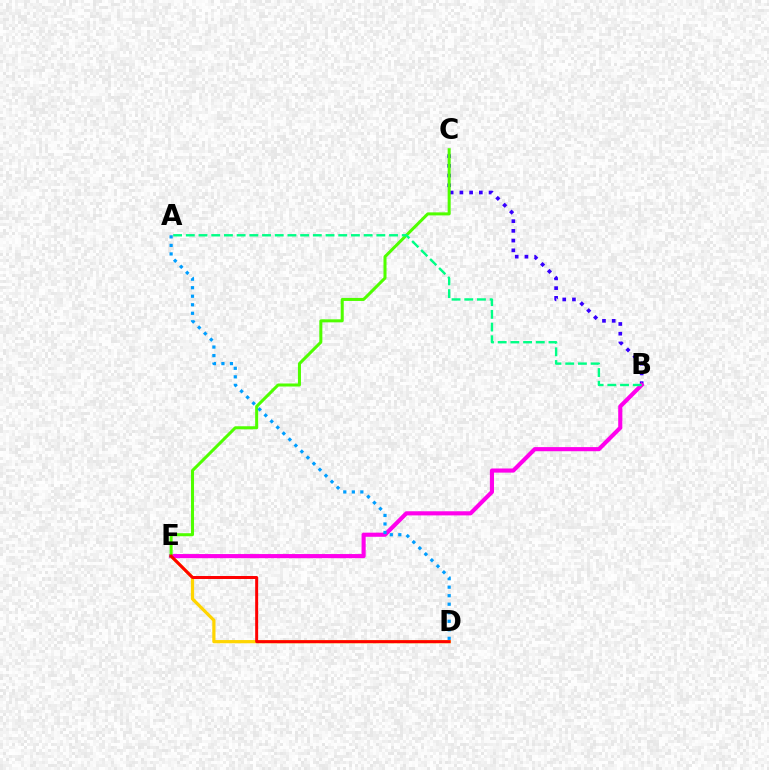{('B', 'C'): [{'color': '#3700ff', 'line_style': 'dotted', 'thickness': 2.64}], ('D', 'E'): [{'color': '#ffd500', 'line_style': 'solid', 'thickness': 2.31}, {'color': '#ff0000', 'line_style': 'solid', 'thickness': 2.14}], ('B', 'E'): [{'color': '#ff00ed', 'line_style': 'solid', 'thickness': 2.97}], ('C', 'E'): [{'color': '#4fff00', 'line_style': 'solid', 'thickness': 2.18}], ('A', 'B'): [{'color': '#00ff86', 'line_style': 'dashed', 'thickness': 1.73}], ('A', 'D'): [{'color': '#009eff', 'line_style': 'dotted', 'thickness': 2.32}]}